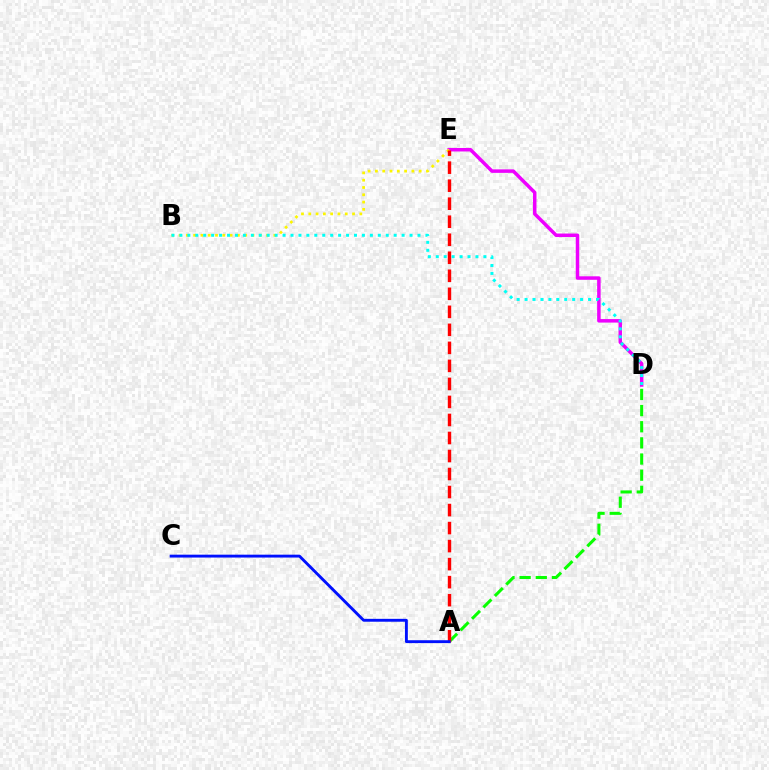{('D', 'E'): [{'color': '#ee00ff', 'line_style': 'solid', 'thickness': 2.51}], ('B', 'E'): [{'color': '#fcf500', 'line_style': 'dotted', 'thickness': 1.98}], ('A', 'D'): [{'color': '#08ff00', 'line_style': 'dashed', 'thickness': 2.19}], ('A', 'E'): [{'color': '#ff0000', 'line_style': 'dashed', 'thickness': 2.45}], ('B', 'D'): [{'color': '#00fff6', 'line_style': 'dotted', 'thickness': 2.16}], ('A', 'C'): [{'color': '#0010ff', 'line_style': 'solid', 'thickness': 2.07}]}